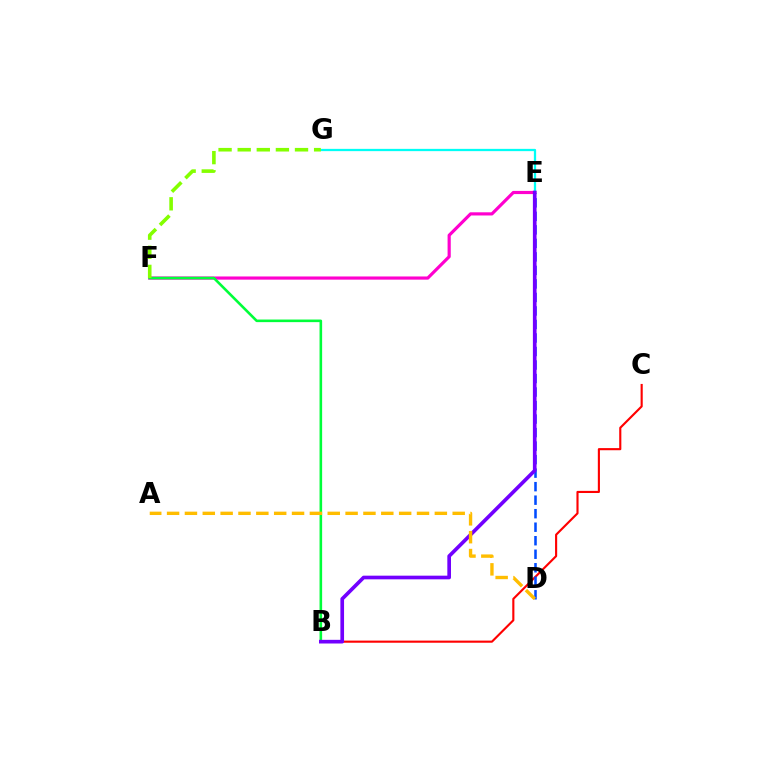{('E', 'F'): [{'color': '#ff00cf', 'line_style': 'solid', 'thickness': 2.29}], ('E', 'G'): [{'color': '#00fff6', 'line_style': 'solid', 'thickness': 1.64}], ('B', 'C'): [{'color': '#ff0000', 'line_style': 'solid', 'thickness': 1.53}], ('D', 'E'): [{'color': '#004bff', 'line_style': 'dashed', 'thickness': 1.84}], ('B', 'F'): [{'color': '#00ff39', 'line_style': 'solid', 'thickness': 1.87}], ('B', 'E'): [{'color': '#7200ff', 'line_style': 'solid', 'thickness': 2.64}], ('A', 'D'): [{'color': '#ffbd00', 'line_style': 'dashed', 'thickness': 2.43}], ('F', 'G'): [{'color': '#84ff00', 'line_style': 'dashed', 'thickness': 2.6}]}